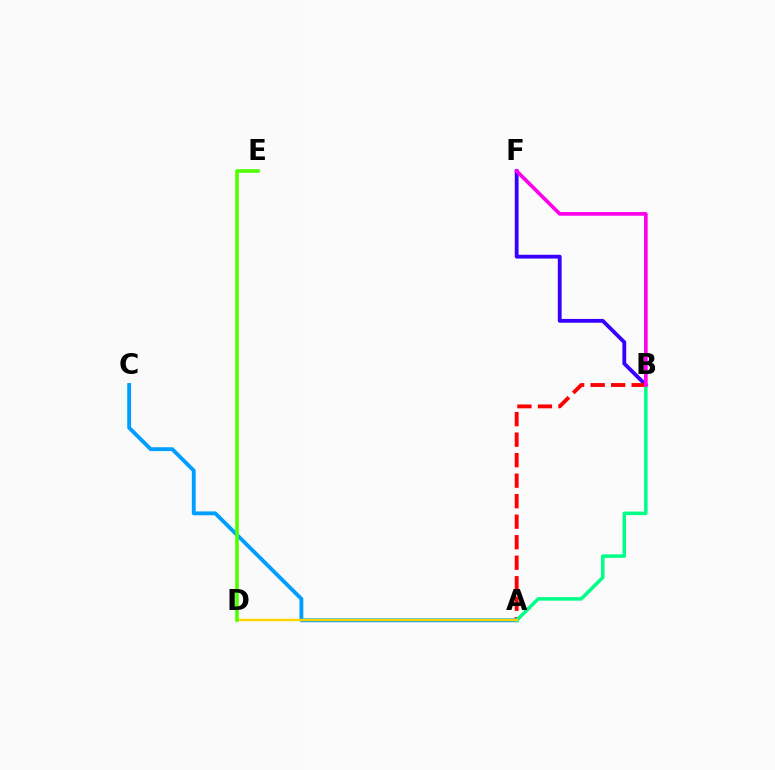{('B', 'F'): [{'color': '#3700ff', 'line_style': 'solid', 'thickness': 2.74}, {'color': '#ff00ed', 'line_style': 'solid', 'thickness': 2.64}], ('A', 'B'): [{'color': '#ff0000', 'line_style': 'dashed', 'thickness': 2.79}, {'color': '#00ff86', 'line_style': 'solid', 'thickness': 2.53}], ('A', 'C'): [{'color': '#009eff', 'line_style': 'solid', 'thickness': 2.77}], ('A', 'D'): [{'color': '#ffd500', 'line_style': 'solid', 'thickness': 1.75}], ('D', 'E'): [{'color': '#4fff00', 'line_style': 'solid', 'thickness': 2.58}]}